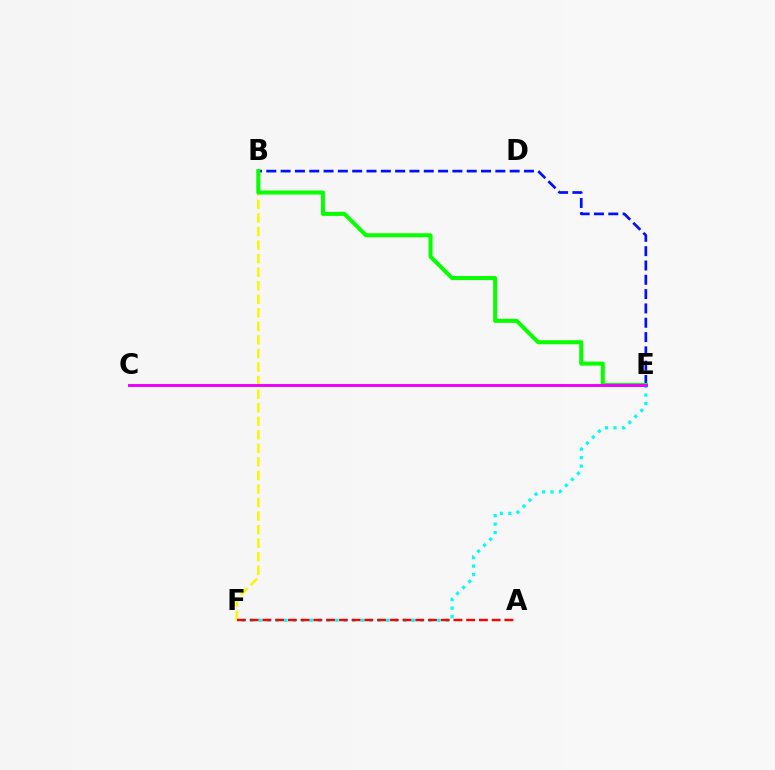{('B', 'F'): [{'color': '#fcf500', 'line_style': 'dashed', 'thickness': 1.84}], ('B', 'E'): [{'color': '#0010ff', 'line_style': 'dashed', 'thickness': 1.94}, {'color': '#08ff00', 'line_style': 'solid', 'thickness': 2.91}], ('E', 'F'): [{'color': '#00fff6', 'line_style': 'dotted', 'thickness': 2.31}], ('A', 'F'): [{'color': '#ff0000', 'line_style': 'dashed', 'thickness': 1.73}], ('C', 'E'): [{'color': '#ee00ff', 'line_style': 'solid', 'thickness': 2.11}]}